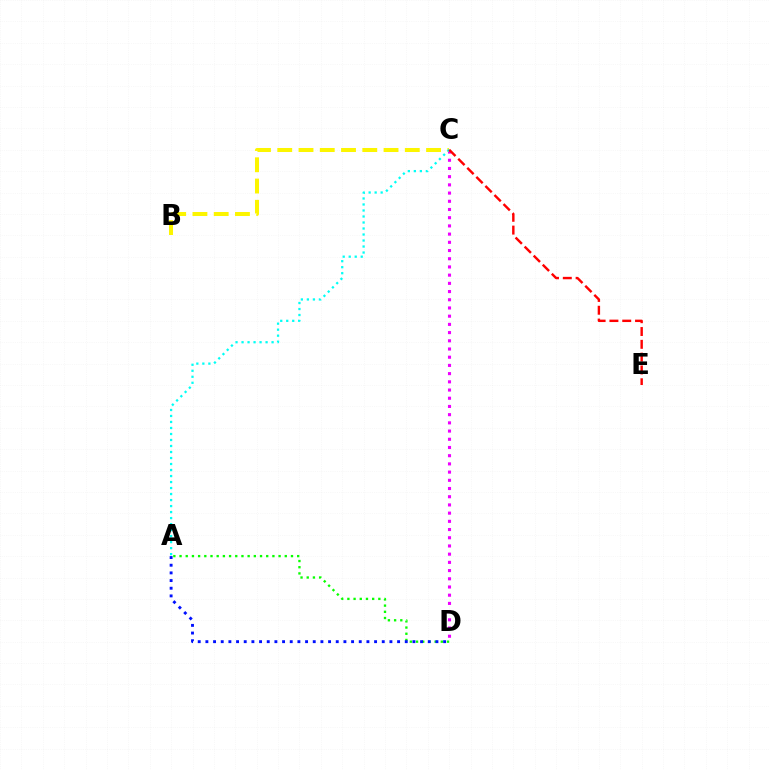{('B', 'C'): [{'color': '#fcf500', 'line_style': 'dashed', 'thickness': 2.89}], ('A', 'D'): [{'color': '#08ff00', 'line_style': 'dotted', 'thickness': 1.68}, {'color': '#0010ff', 'line_style': 'dotted', 'thickness': 2.08}], ('C', 'D'): [{'color': '#ee00ff', 'line_style': 'dotted', 'thickness': 2.23}], ('A', 'C'): [{'color': '#00fff6', 'line_style': 'dotted', 'thickness': 1.63}], ('C', 'E'): [{'color': '#ff0000', 'line_style': 'dashed', 'thickness': 1.74}]}